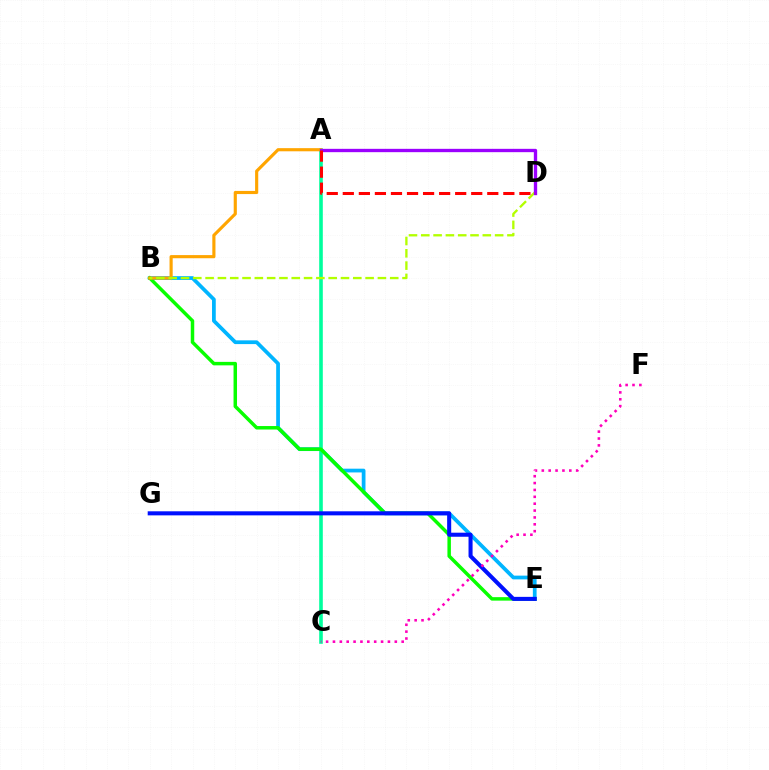{('B', 'E'): [{'color': '#00b5ff', 'line_style': 'solid', 'thickness': 2.7}, {'color': '#08ff00', 'line_style': 'solid', 'thickness': 2.5}], ('A', 'C'): [{'color': '#00ff9d', 'line_style': 'solid', 'thickness': 2.6}], ('A', 'B'): [{'color': '#ffa500', 'line_style': 'solid', 'thickness': 2.26}], ('B', 'D'): [{'color': '#b3ff00', 'line_style': 'dashed', 'thickness': 1.67}], ('A', 'D'): [{'color': '#9b00ff', 'line_style': 'solid', 'thickness': 2.4}, {'color': '#ff0000', 'line_style': 'dashed', 'thickness': 2.18}], ('E', 'G'): [{'color': '#0010ff', 'line_style': 'solid', 'thickness': 2.92}], ('C', 'F'): [{'color': '#ff00bd', 'line_style': 'dotted', 'thickness': 1.87}]}